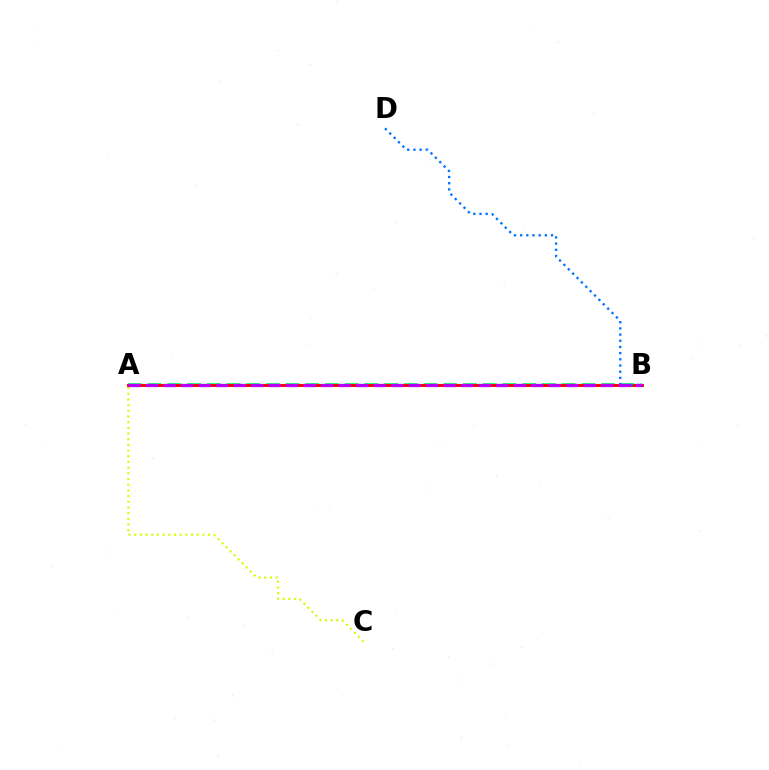{('A', 'B'): [{'color': '#00ff5c', 'line_style': 'dashed', 'thickness': 2.68}, {'color': '#ff0000', 'line_style': 'solid', 'thickness': 2.11}, {'color': '#b900ff', 'line_style': 'dashed', 'thickness': 2.38}], ('B', 'D'): [{'color': '#0074ff', 'line_style': 'dotted', 'thickness': 1.68}], ('A', 'C'): [{'color': '#d1ff00', 'line_style': 'dotted', 'thickness': 1.54}]}